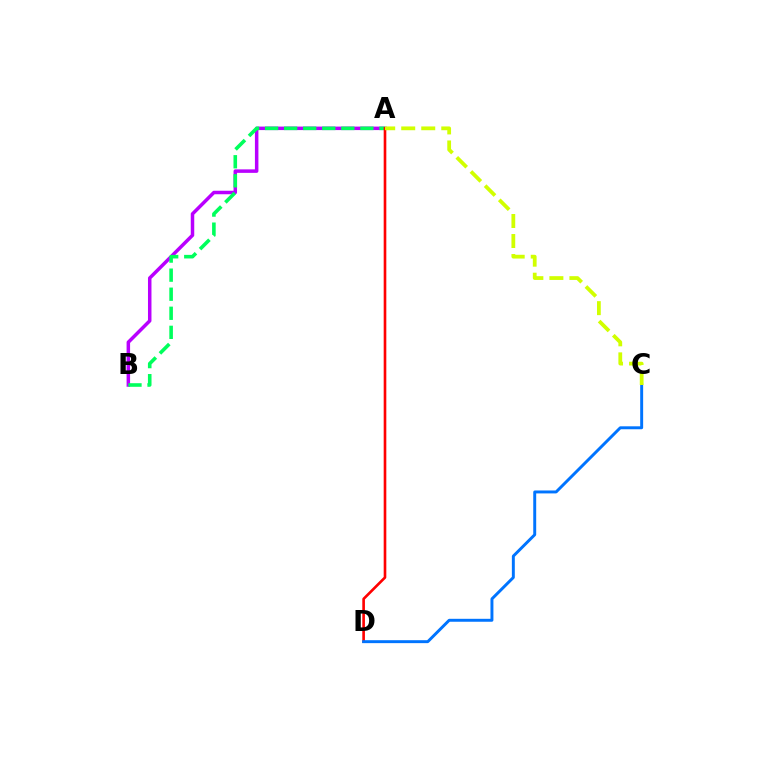{('A', 'B'): [{'color': '#b900ff', 'line_style': 'solid', 'thickness': 2.52}, {'color': '#00ff5c', 'line_style': 'dashed', 'thickness': 2.59}], ('A', 'D'): [{'color': '#ff0000', 'line_style': 'solid', 'thickness': 1.9}], ('C', 'D'): [{'color': '#0074ff', 'line_style': 'solid', 'thickness': 2.12}], ('A', 'C'): [{'color': '#d1ff00', 'line_style': 'dashed', 'thickness': 2.72}]}